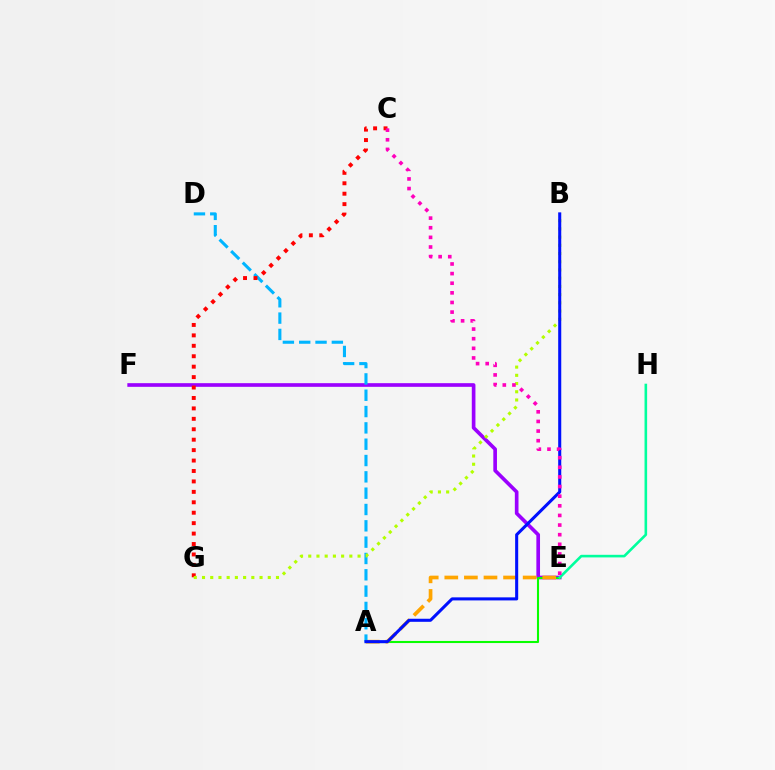{('E', 'F'): [{'color': '#9b00ff', 'line_style': 'solid', 'thickness': 2.63}], ('A', 'E'): [{'color': '#08ff00', 'line_style': 'solid', 'thickness': 1.5}, {'color': '#ffa500', 'line_style': 'dashed', 'thickness': 2.66}], ('E', 'H'): [{'color': '#00ff9d', 'line_style': 'solid', 'thickness': 1.87}], ('A', 'D'): [{'color': '#00b5ff', 'line_style': 'dashed', 'thickness': 2.22}], ('C', 'G'): [{'color': '#ff0000', 'line_style': 'dotted', 'thickness': 2.83}], ('B', 'G'): [{'color': '#b3ff00', 'line_style': 'dotted', 'thickness': 2.23}], ('A', 'B'): [{'color': '#0010ff', 'line_style': 'solid', 'thickness': 2.2}], ('C', 'E'): [{'color': '#ff00bd', 'line_style': 'dotted', 'thickness': 2.62}]}